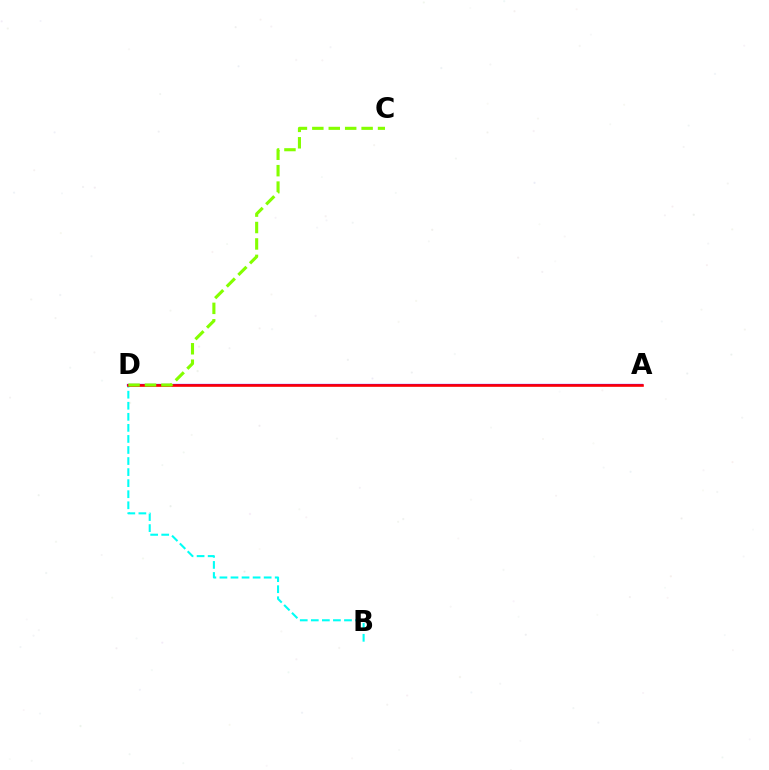{('B', 'D'): [{'color': '#00fff6', 'line_style': 'dashed', 'thickness': 1.5}], ('A', 'D'): [{'color': '#7200ff', 'line_style': 'solid', 'thickness': 1.62}, {'color': '#ff0000', 'line_style': 'solid', 'thickness': 1.88}], ('C', 'D'): [{'color': '#84ff00', 'line_style': 'dashed', 'thickness': 2.23}]}